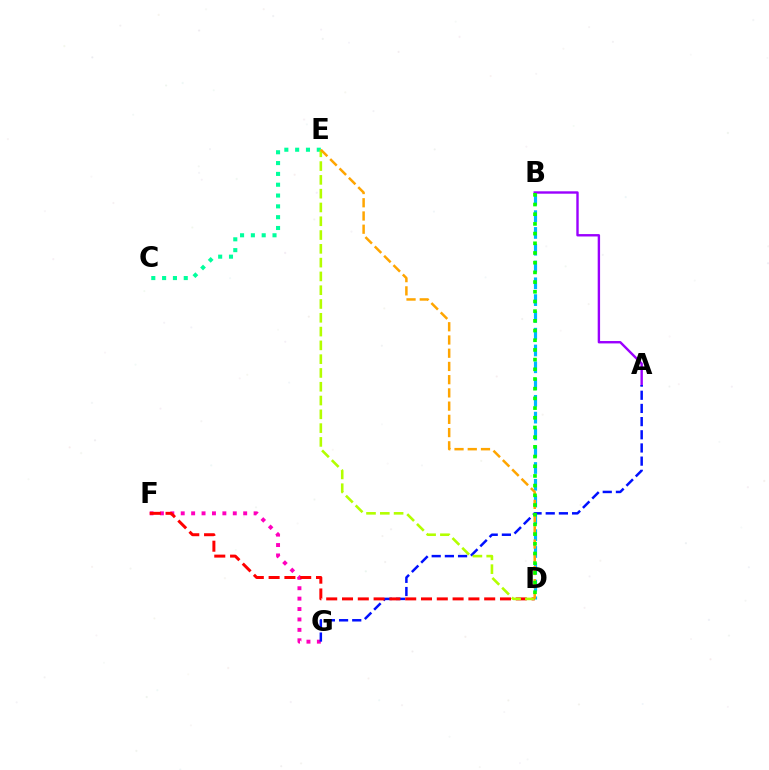{('F', 'G'): [{'color': '#ff00bd', 'line_style': 'dotted', 'thickness': 2.83}], ('B', 'D'): [{'color': '#00b5ff', 'line_style': 'dashed', 'thickness': 2.28}, {'color': '#08ff00', 'line_style': 'dotted', 'thickness': 2.63}], ('A', 'B'): [{'color': '#9b00ff', 'line_style': 'solid', 'thickness': 1.73}], ('C', 'E'): [{'color': '#00ff9d', 'line_style': 'dotted', 'thickness': 2.94}], ('A', 'G'): [{'color': '#0010ff', 'line_style': 'dashed', 'thickness': 1.79}], ('D', 'F'): [{'color': '#ff0000', 'line_style': 'dashed', 'thickness': 2.15}], ('D', 'E'): [{'color': '#b3ff00', 'line_style': 'dashed', 'thickness': 1.87}, {'color': '#ffa500', 'line_style': 'dashed', 'thickness': 1.8}]}